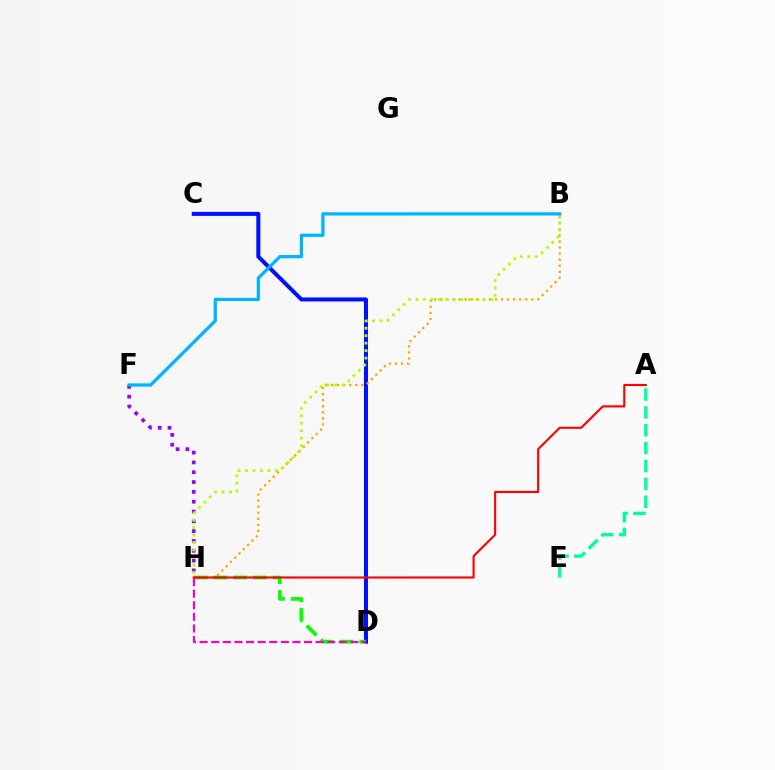{('C', 'D'): [{'color': '#0010ff', 'line_style': 'solid', 'thickness': 2.89}], ('F', 'H'): [{'color': '#9b00ff', 'line_style': 'dotted', 'thickness': 2.67}], ('D', 'H'): [{'color': '#08ff00', 'line_style': 'dashed', 'thickness': 2.68}, {'color': '#ff00bd', 'line_style': 'dashed', 'thickness': 1.58}], ('B', 'H'): [{'color': '#ffa500', 'line_style': 'dotted', 'thickness': 1.65}, {'color': '#b3ff00', 'line_style': 'dotted', 'thickness': 2.03}], ('A', 'H'): [{'color': '#ff0000', 'line_style': 'solid', 'thickness': 1.53}], ('B', 'F'): [{'color': '#00b5ff', 'line_style': 'solid', 'thickness': 2.33}], ('A', 'E'): [{'color': '#00ff9d', 'line_style': 'dashed', 'thickness': 2.43}]}